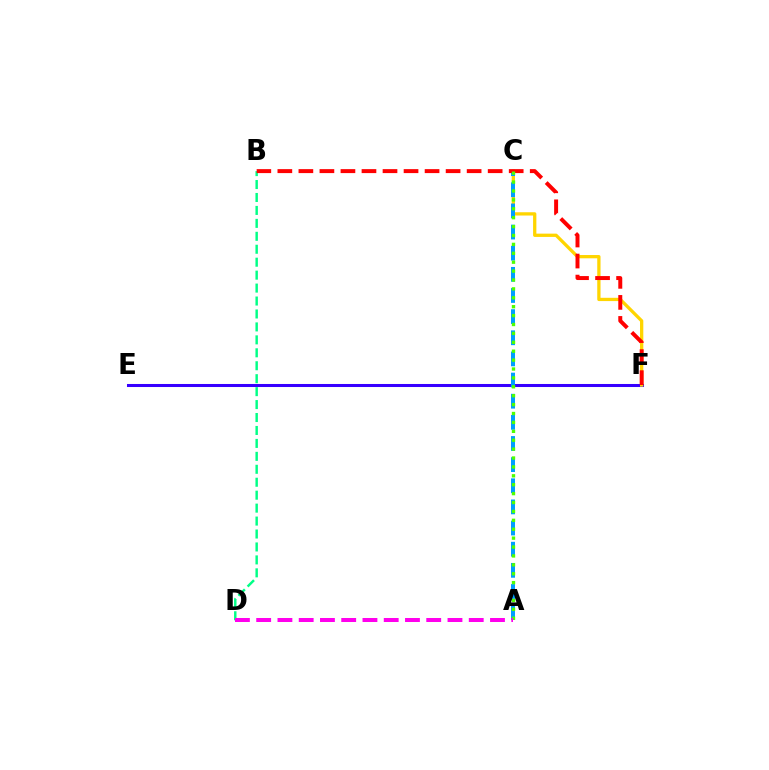{('B', 'D'): [{'color': '#00ff86', 'line_style': 'dashed', 'thickness': 1.76}], ('E', 'F'): [{'color': '#3700ff', 'line_style': 'solid', 'thickness': 2.19}], ('C', 'F'): [{'color': '#ffd500', 'line_style': 'solid', 'thickness': 2.36}], ('A', 'C'): [{'color': '#009eff', 'line_style': 'dashed', 'thickness': 2.87}, {'color': '#4fff00', 'line_style': 'dotted', 'thickness': 2.42}], ('B', 'F'): [{'color': '#ff0000', 'line_style': 'dashed', 'thickness': 2.86}], ('A', 'D'): [{'color': '#ff00ed', 'line_style': 'dashed', 'thickness': 2.89}]}